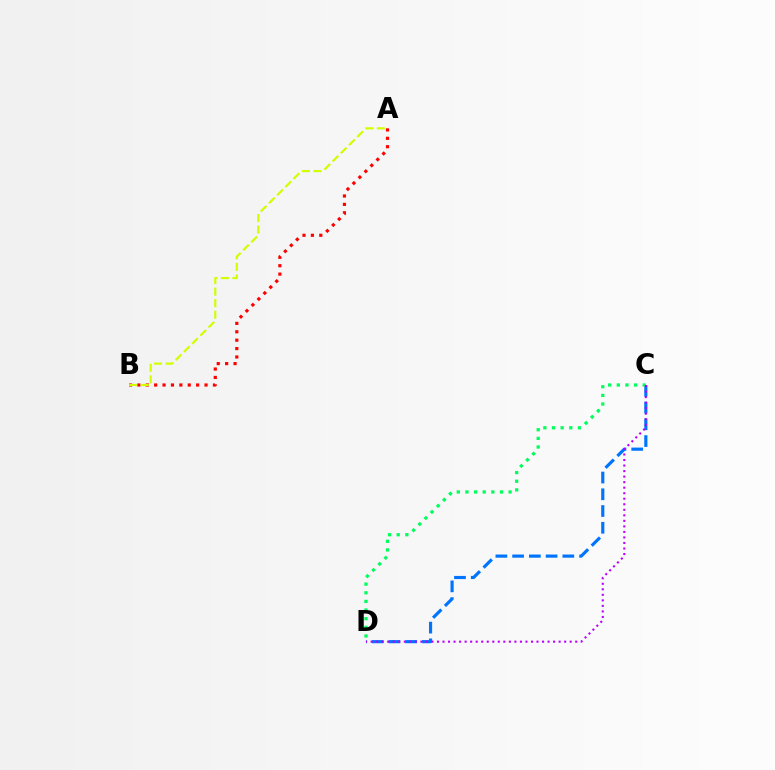{('A', 'B'): [{'color': '#ff0000', 'line_style': 'dotted', 'thickness': 2.28}, {'color': '#d1ff00', 'line_style': 'dashed', 'thickness': 1.57}], ('C', 'D'): [{'color': '#0074ff', 'line_style': 'dashed', 'thickness': 2.27}, {'color': '#00ff5c', 'line_style': 'dotted', 'thickness': 2.35}, {'color': '#b900ff', 'line_style': 'dotted', 'thickness': 1.5}]}